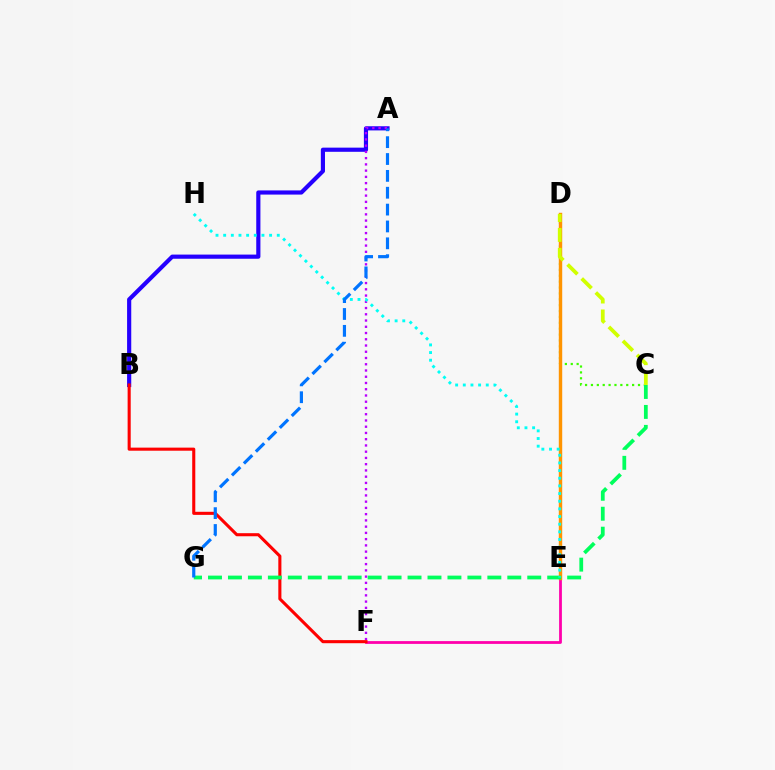{('E', 'F'): [{'color': '#ff00ac', 'line_style': 'solid', 'thickness': 2.0}], ('C', 'D'): [{'color': '#3dff00', 'line_style': 'dotted', 'thickness': 1.6}, {'color': '#d1ff00', 'line_style': 'dashed', 'thickness': 2.7}], ('A', 'B'): [{'color': '#2500ff', 'line_style': 'solid', 'thickness': 3.0}], ('D', 'E'): [{'color': '#ff9400', 'line_style': 'solid', 'thickness': 2.45}], ('A', 'F'): [{'color': '#b900ff', 'line_style': 'dotted', 'thickness': 1.7}], ('B', 'F'): [{'color': '#ff0000', 'line_style': 'solid', 'thickness': 2.22}], ('C', 'G'): [{'color': '#00ff5c', 'line_style': 'dashed', 'thickness': 2.71}], ('E', 'H'): [{'color': '#00fff6', 'line_style': 'dotted', 'thickness': 2.08}], ('A', 'G'): [{'color': '#0074ff', 'line_style': 'dashed', 'thickness': 2.29}]}